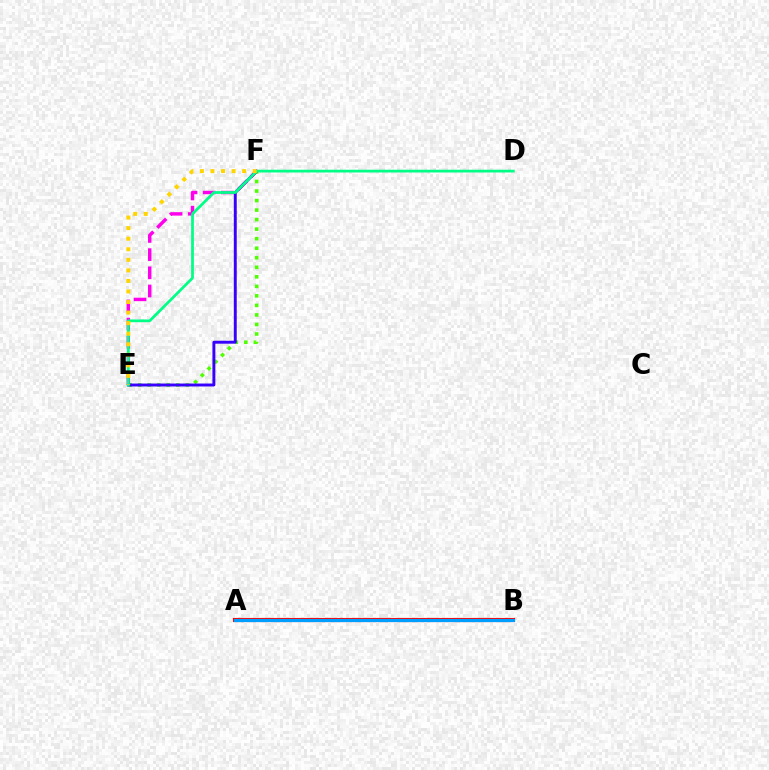{('E', 'F'): [{'color': '#ff00ed', 'line_style': 'dashed', 'thickness': 2.47}, {'color': '#4fff00', 'line_style': 'dotted', 'thickness': 2.59}, {'color': '#3700ff', 'line_style': 'solid', 'thickness': 2.11}, {'color': '#ffd500', 'line_style': 'dotted', 'thickness': 2.87}], ('A', 'B'): [{'color': '#ff0000', 'line_style': 'solid', 'thickness': 2.96}, {'color': '#009eff', 'line_style': 'solid', 'thickness': 2.31}], ('D', 'E'): [{'color': '#00ff86', 'line_style': 'solid', 'thickness': 1.98}]}